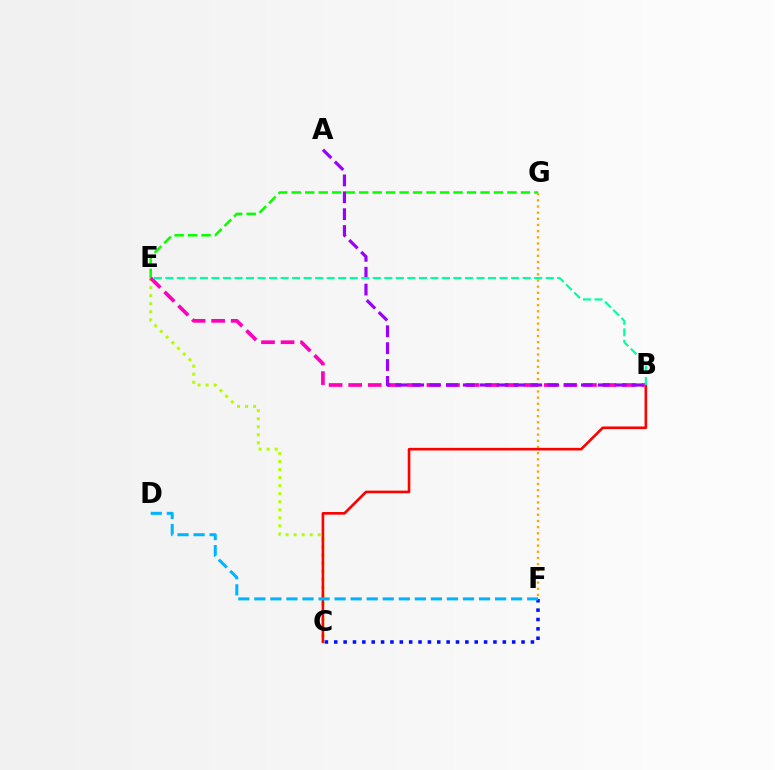{('C', 'E'): [{'color': '#b3ff00', 'line_style': 'dotted', 'thickness': 2.18}], ('E', 'G'): [{'color': '#08ff00', 'line_style': 'dashed', 'thickness': 1.83}], ('C', 'F'): [{'color': '#0010ff', 'line_style': 'dotted', 'thickness': 2.54}], ('F', 'G'): [{'color': '#ffa500', 'line_style': 'dotted', 'thickness': 1.68}], ('B', 'C'): [{'color': '#ff0000', 'line_style': 'solid', 'thickness': 1.89}], ('B', 'E'): [{'color': '#ff00bd', 'line_style': 'dashed', 'thickness': 2.66}, {'color': '#00ff9d', 'line_style': 'dashed', 'thickness': 1.57}], ('D', 'F'): [{'color': '#00b5ff', 'line_style': 'dashed', 'thickness': 2.18}], ('A', 'B'): [{'color': '#9b00ff', 'line_style': 'dashed', 'thickness': 2.29}]}